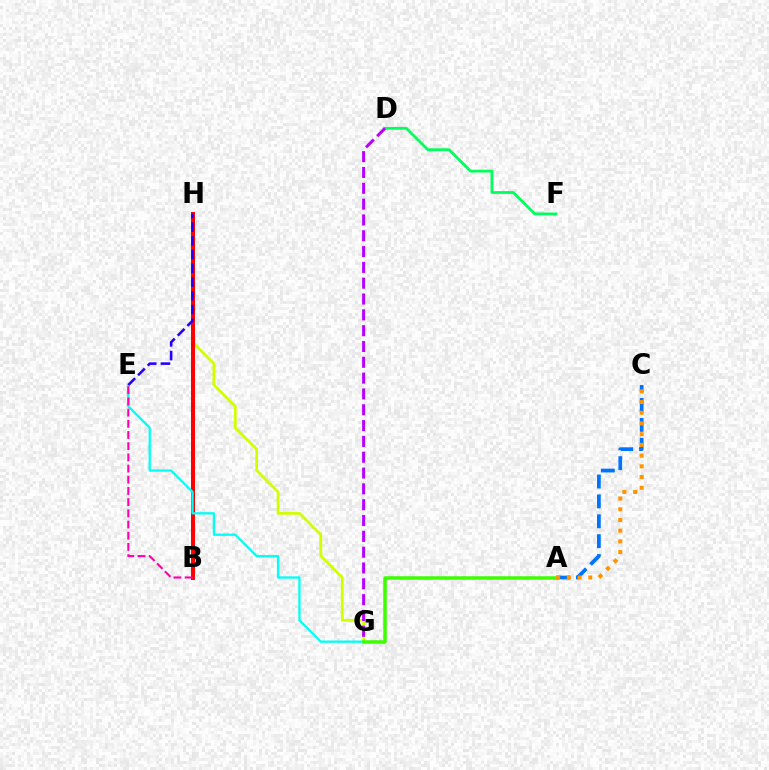{('G', 'H'): [{'color': '#d1ff00', 'line_style': 'solid', 'thickness': 1.99}], ('B', 'H'): [{'color': '#ff0000', 'line_style': 'solid', 'thickness': 2.88}], ('E', 'G'): [{'color': '#00fff6', 'line_style': 'solid', 'thickness': 1.66}], ('A', 'C'): [{'color': '#0074ff', 'line_style': 'dashed', 'thickness': 2.7}, {'color': '#ff9400', 'line_style': 'dotted', 'thickness': 2.91}], ('B', 'E'): [{'color': '#ff00ac', 'line_style': 'dashed', 'thickness': 1.52}], ('A', 'G'): [{'color': '#3dff00', 'line_style': 'solid', 'thickness': 2.52}], ('D', 'F'): [{'color': '#00ff5c', 'line_style': 'solid', 'thickness': 2.0}], ('D', 'G'): [{'color': '#b900ff', 'line_style': 'dashed', 'thickness': 2.15}], ('E', 'H'): [{'color': '#2500ff', 'line_style': 'dashed', 'thickness': 1.86}]}